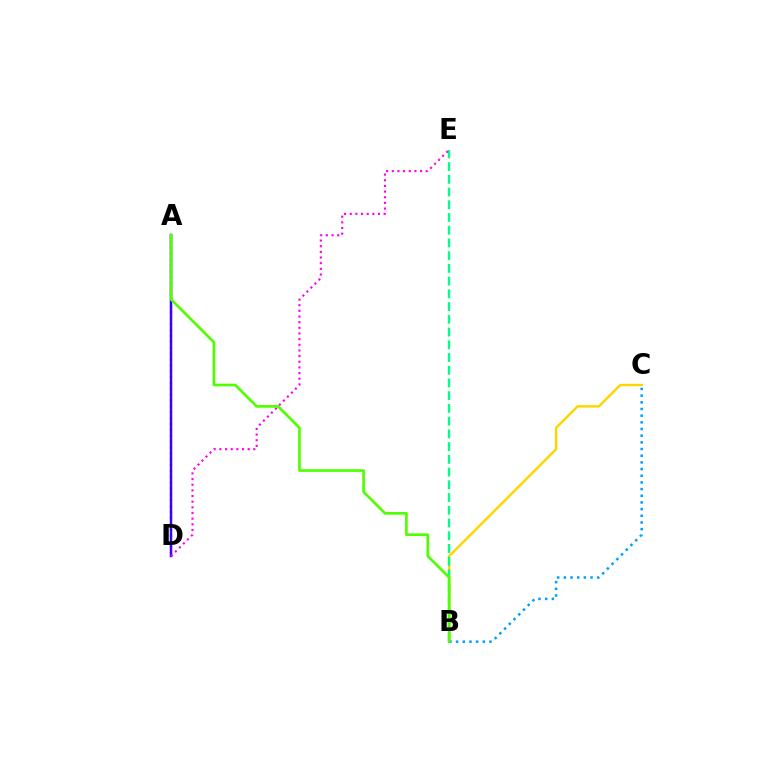{('B', 'C'): [{'color': '#ffd500', 'line_style': 'solid', 'thickness': 1.76}, {'color': '#009eff', 'line_style': 'dotted', 'thickness': 1.81}], ('A', 'D'): [{'color': '#ff0000', 'line_style': 'dotted', 'thickness': 1.6}, {'color': '#3700ff', 'line_style': 'solid', 'thickness': 1.79}], ('B', 'E'): [{'color': '#00ff86', 'line_style': 'dashed', 'thickness': 1.73}], ('D', 'E'): [{'color': '#ff00ed', 'line_style': 'dotted', 'thickness': 1.54}], ('A', 'B'): [{'color': '#4fff00', 'line_style': 'solid', 'thickness': 1.93}]}